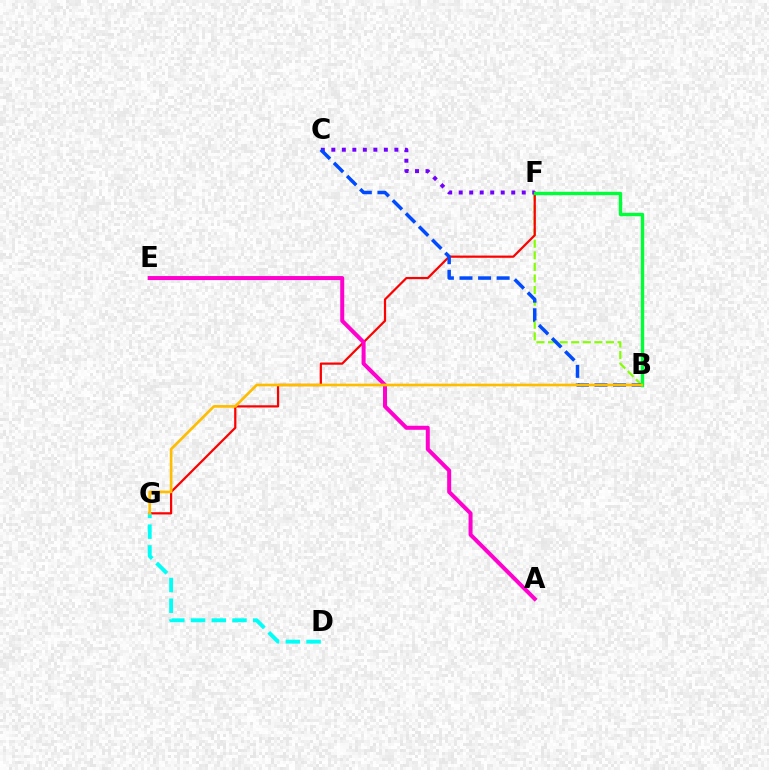{('B', 'F'): [{'color': '#84ff00', 'line_style': 'dashed', 'thickness': 1.57}, {'color': '#00ff39', 'line_style': 'solid', 'thickness': 2.44}], ('F', 'G'): [{'color': '#ff0000', 'line_style': 'solid', 'thickness': 1.6}], ('C', 'F'): [{'color': '#7200ff', 'line_style': 'dotted', 'thickness': 2.86}], ('B', 'C'): [{'color': '#004bff', 'line_style': 'dashed', 'thickness': 2.52}], ('D', 'G'): [{'color': '#00fff6', 'line_style': 'dashed', 'thickness': 2.82}], ('A', 'E'): [{'color': '#ff00cf', 'line_style': 'solid', 'thickness': 2.88}], ('B', 'G'): [{'color': '#ffbd00', 'line_style': 'solid', 'thickness': 1.93}]}